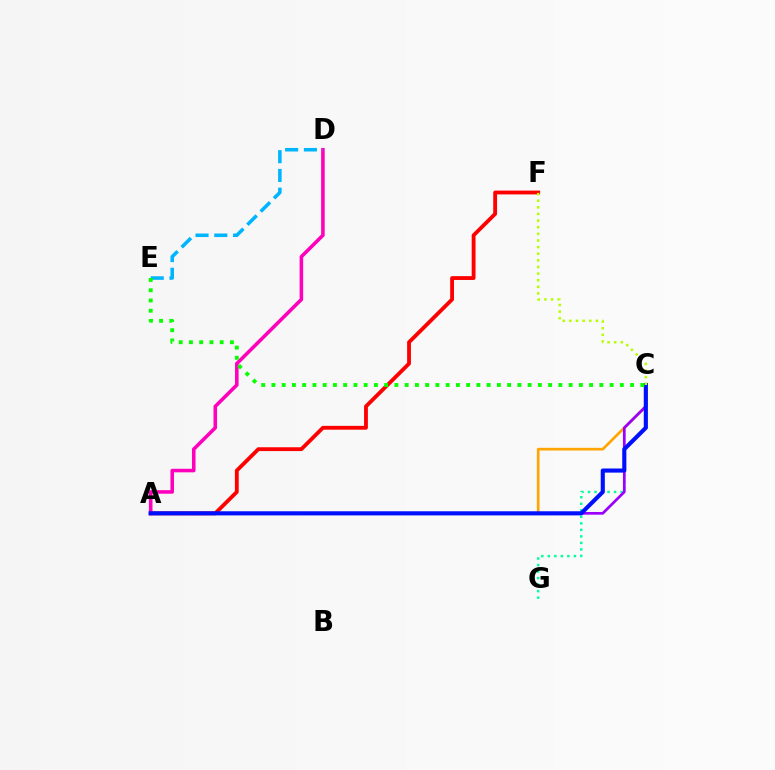{('A', 'F'): [{'color': '#ff0000', 'line_style': 'solid', 'thickness': 2.76}], ('A', 'D'): [{'color': '#ff00bd', 'line_style': 'solid', 'thickness': 2.56}], ('C', 'G'): [{'color': '#00ff9d', 'line_style': 'dotted', 'thickness': 1.77}], ('D', 'E'): [{'color': '#00b5ff', 'line_style': 'dashed', 'thickness': 2.55}], ('A', 'C'): [{'color': '#ffa500', 'line_style': 'solid', 'thickness': 1.93}, {'color': '#9b00ff', 'line_style': 'solid', 'thickness': 1.94}, {'color': '#0010ff', 'line_style': 'solid', 'thickness': 2.97}], ('C', 'E'): [{'color': '#08ff00', 'line_style': 'dotted', 'thickness': 2.78}], ('C', 'F'): [{'color': '#b3ff00', 'line_style': 'dotted', 'thickness': 1.8}]}